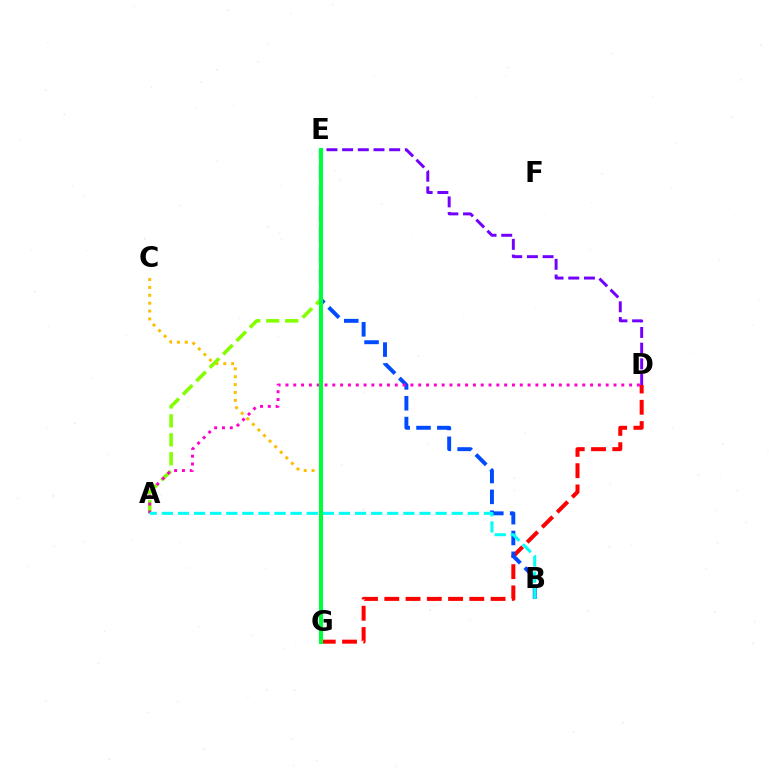{('D', 'G'): [{'color': '#ff0000', 'line_style': 'dashed', 'thickness': 2.89}], ('C', 'G'): [{'color': '#ffbd00', 'line_style': 'dotted', 'thickness': 2.14}], ('B', 'E'): [{'color': '#004bff', 'line_style': 'dashed', 'thickness': 2.83}], ('A', 'E'): [{'color': '#84ff00', 'line_style': 'dashed', 'thickness': 2.57}], ('A', 'D'): [{'color': '#ff00cf', 'line_style': 'dotted', 'thickness': 2.12}], ('D', 'E'): [{'color': '#7200ff', 'line_style': 'dashed', 'thickness': 2.13}], ('A', 'B'): [{'color': '#00fff6', 'line_style': 'dashed', 'thickness': 2.19}], ('E', 'G'): [{'color': '#00ff39', 'line_style': 'solid', 'thickness': 2.94}]}